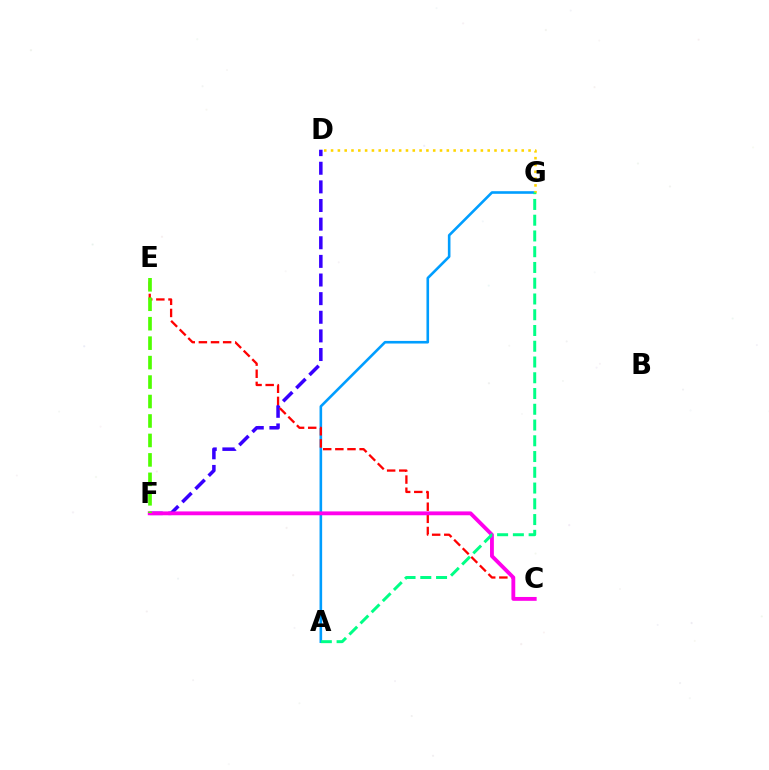{('A', 'G'): [{'color': '#009eff', 'line_style': 'solid', 'thickness': 1.88}, {'color': '#00ff86', 'line_style': 'dashed', 'thickness': 2.14}], ('D', 'G'): [{'color': '#ffd500', 'line_style': 'dotted', 'thickness': 1.85}], ('D', 'F'): [{'color': '#3700ff', 'line_style': 'dashed', 'thickness': 2.53}], ('C', 'E'): [{'color': '#ff0000', 'line_style': 'dashed', 'thickness': 1.65}], ('C', 'F'): [{'color': '#ff00ed', 'line_style': 'solid', 'thickness': 2.77}], ('E', 'F'): [{'color': '#4fff00', 'line_style': 'dashed', 'thickness': 2.64}]}